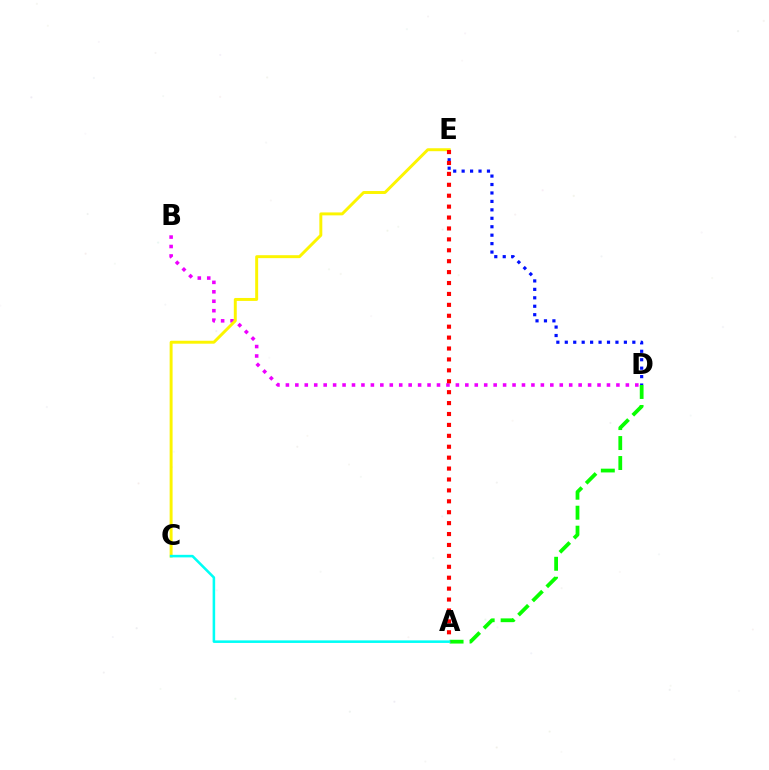{('D', 'E'): [{'color': '#0010ff', 'line_style': 'dotted', 'thickness': 2.29}], ('A', 'D'): [{'color': '#08ff00', 'line_style': 'dashed', 'thickness': 2.71}], ('B', 'D'): [{'color': '#ee00ff', 'line_style': 'dotted', 'thickness': 2.57}], ('C', 'E'): [{'color': '#fcf500', 'line_style': 'solid', 'thickness': 2.12}], ('A', 'E'): [{'color': '#ff0000', 'line_style': 'dotted', 'thickness': 2.97}], ('A', 'C'): [{'color': '#00fff6', 'line_style': 'solid', 'thickness': 1.84}]}